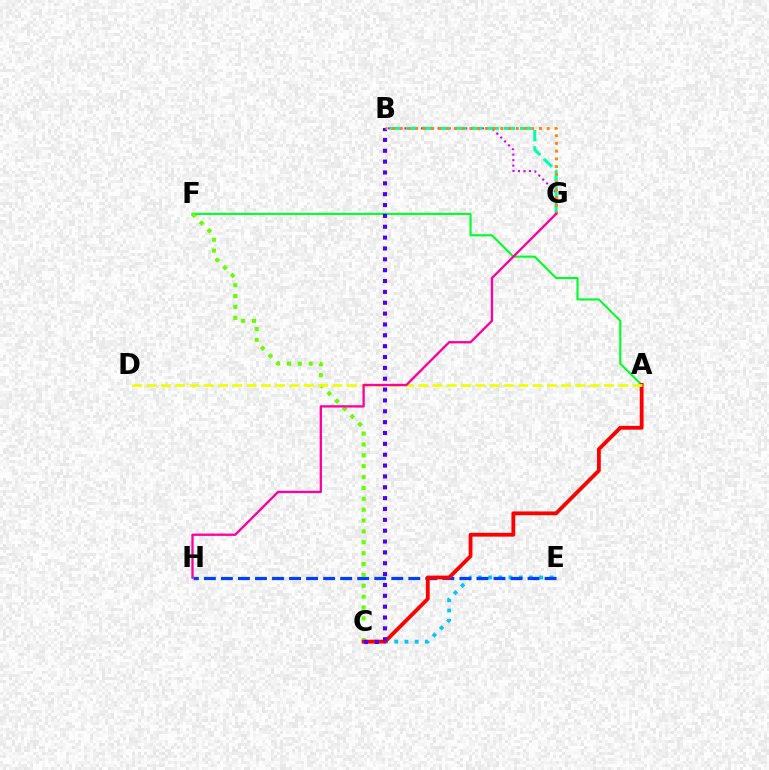{('A', 'F'): [{'color': '#00ff27', 'line_style': 'solid', 'thickness': 1.51}], ('C', 'E'): [{'color': '#00c7ff', 'line_style': 'dotted', 'thickness': 2.78}], ('E', 'H'): [{'color': '#003fff', 'line_style': 'dashed', 'thickness': 2.31}], ('B', 'G'): [{'color': '#d600ff', 'line_style': 'dotted', 'thickness': 1.5}, {'color': '#00ffaf', 'line_style': 'dashed', 'thickness': 2.21}, {'color': '#ff8800', 'line_style': 'dotted', 'thickness': 2.1}], ('C', 'F'): [{'color': '#66ff00', 'line_style': 'dotted', 'thickness': 2.95}], ('A', 'C'): [{'color': '#ff0000', 'line_style': 'solid', 'thickness': 2.75}], ('B', 'C'): [{'color': '#4f00ff', 'line_style': 'dotted', 'thickness': 2.95}], ('A', 'D'): [{'color': '#eeff00', 'line_style': 'dashed', 'thickness': 1.94}], ('G', 'H'): [{'color': '#ff00a0', 'line_style': 'solid', 'thickness': 1.67}]}